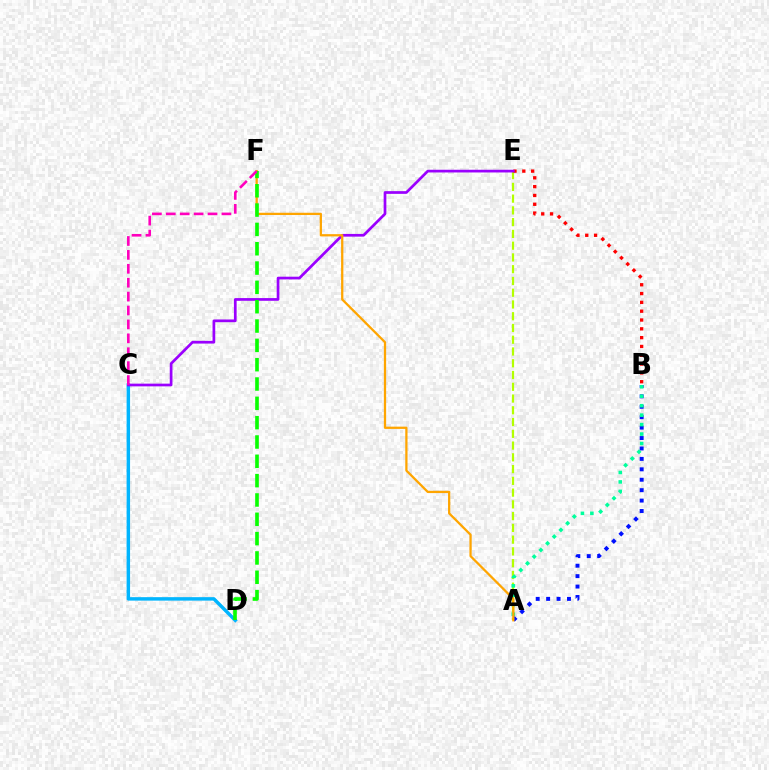{('A', 'B'): [{'color': '#0010ff', 'line_style': 'dotted', 'thickness': 2.83}, {'color': '#00ff9d', 'line_style': 'dotted', 'thickness': 2.57}], ('A', 'E'): [{'color': '#b3ff00', 'line_style': 'dashed', 'thickness': 1.6}], ('B', 'E'): [{'color': '#ff0000', 'line_style': 'dotted', 'thickness': 2.39}], ('C', 'D'): [{'color': '#00b5ff', 'line_style': 'solid', 'thickness': 2.49}], ('C', 'E'): [{'color': '#9b00ff', 'line_style': 'solid', 'thickness': 1.95}], ('A', 'F'): [{'color': '#ffa500', 'line_style': 'solid', 'thickness': 1.63}], ('D', 'F'): [{'color': '#08ff00', 'line_style': 'dashed', 'thickness': 2.63}], ('C', 'F'): [{'color': '#ff00bd', 'line_style': 'dashed', 'thickness': 1.89}]}